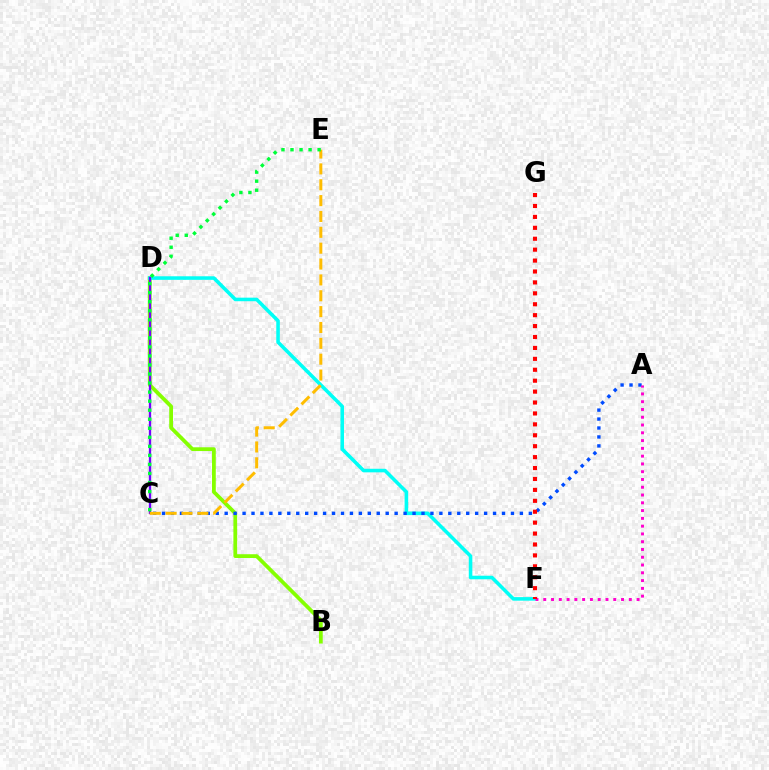{('B', 'D'): [{'color': '#84ff00', 'line_style': 'solid', 'thickness': 2.71}], ('D', 'F'): [{'color': '#00fff6', 'line_style': 'solid', 'thickness': 2.56}], ('C', 'D'): [{'color': '#7200ff', 'line_style': 'solid', 'thickness': 1.67}], ('A', 'C'): [{'color': '#004bff', 'line_style': 'dotted', 'thickness': 2.43}], ('A', 'F'): [{'color': '#ff00cf', 'line_style': 'dotted', 'thickness': 2.11}], ('C', 'E'): [{'color': '#ffbd00', 'line_style': 'dashed', 'thickness': 2.15}, {'color': '#00ff39', 'line_style': 'dotted', 'thickness': 2.46}], ('F', 'G'): [{'color': '#ff0000', 'line_style': 'dotted', 'thickness': 2.97}]}